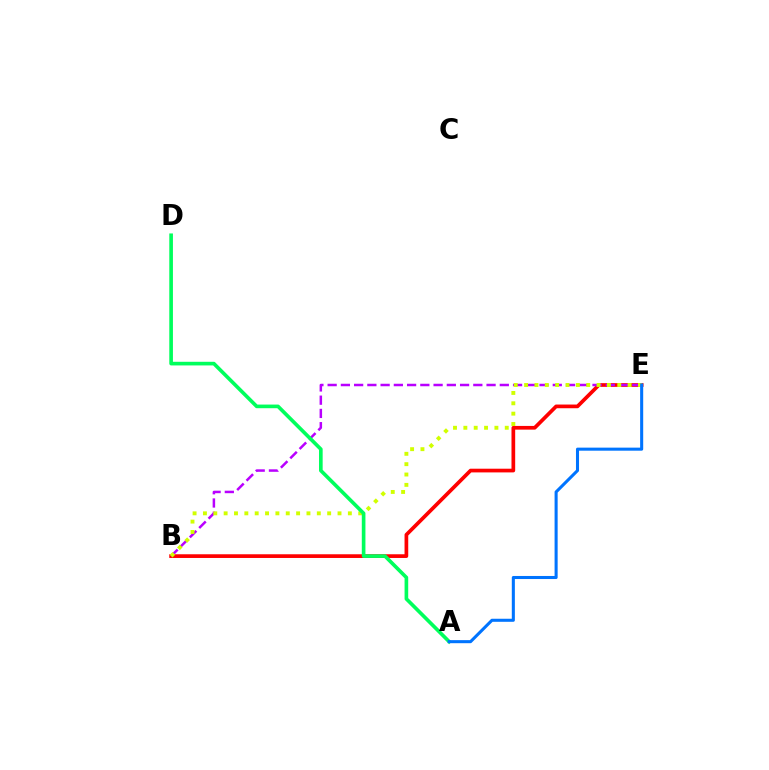{('B', 'E'): [{'color': '#ff0000', 'line_style': 'solid', 'thickness': 2.66}, {'color': '#b900ff', 'line_style': 'dashed', 'thickness': 1.8}, {'color': '#d1ff00', 'line_style': 'dotted', 'thickness': 2.81}], ('A', 'D'): [{'color': '#00ff5c', 'line_style': 'solid', 'thickness': 2.63}], ('A', 'E'): [{'color': '#0074ff', 'line_style': 'solid', 'thickness': 2.2}]}